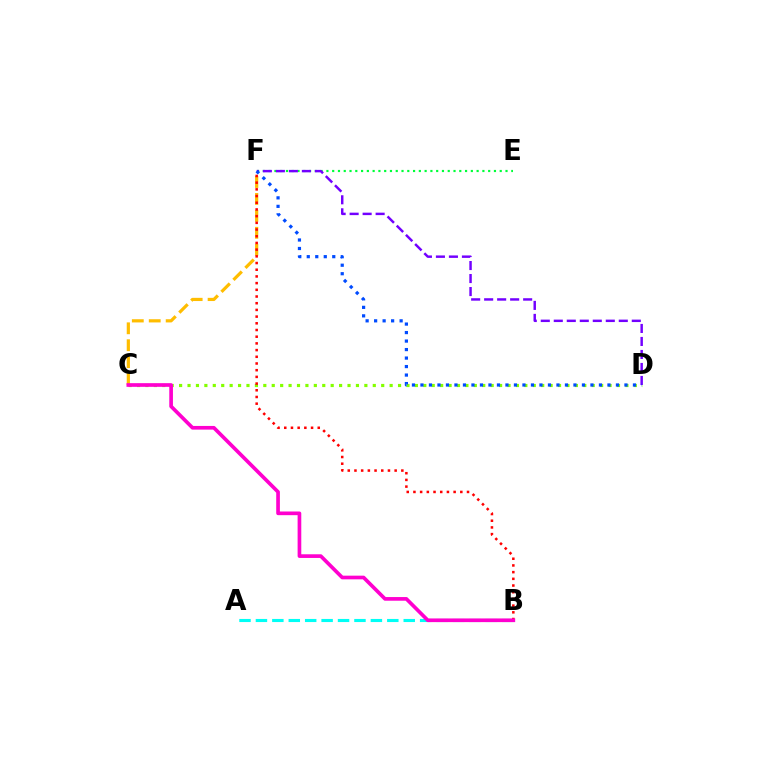{('E', 'F'): [{'color': '#00ff39', 'line_style': 'dotted', 'thickness': 1.57}], ('A', 'B'): [{'color': '#00fff6', 'line_style': 'dashed', 'thickness': 2.23}], ('C', 'F'): [{'color': '#ffbd00', 'line_style': 'dashed', 'thickness': 2.3}], ('C', 'D'): [{'color': '#84ff00', 'line_style': 'dotted', 'thickness': 2.29}], ('D', 'F'): [{'color': '#7200ff', 'line_style': 'dashed', 'thickness': 1.77}, {'color': '#004bff', 'line_style': 'dotted', 'thickness': 2.31}], ('B', 'F'): [{'color': '#ff0000', 'line_style': 'dotted', 'thickness': 1.82}], ('B', 'C'): [{'color': '#ff00cf', 'line_style': 'solid', 'thickness': 2.64}]}